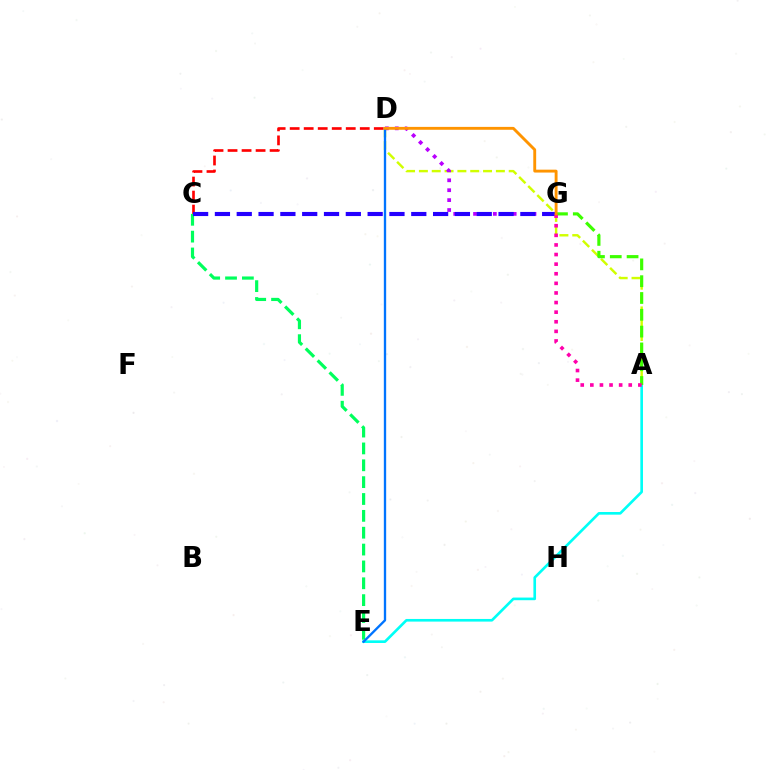{('C', 'D'): [{'color': '#ff0000', 'line_style': 'dashed', 'thickness': 1.9}], ('A', 'E'): [{'color': '#00fff6', 'line_style': 'solid', 'thickness': 1.9}], ('A', 'D'): [{'color': '#d1ff00', 'line_style': 'dashed', 'thickness': 1.74}], ('A', 'G'): [{'color': '#3dff00', 'line_style': 'dashed', 'thickness': 2.28}, {'color': '#ff00ac', 'line_style': 'dotted', 'thickness': 2.61}], ('D', 'G'): [{'color': '#b900ff', 'line_style': 'dotted', 'thickness': 2.69}, {'color': '#ff9400', 'line_style': 'solid', 'thickness': 2.08}], ('C', 'E'): [{'color': '#00ff5c', 'line_style': 'dashed', 'thickness': 2.29}], ('C', 'G'): [{'color': '#2500ff', 'line_style': 'dashed', 'thickness': 2.96}], ('D', 'E'): [{'color': '#0074ff', 'line_style': 'solid', 'thickness': 1.68}]}